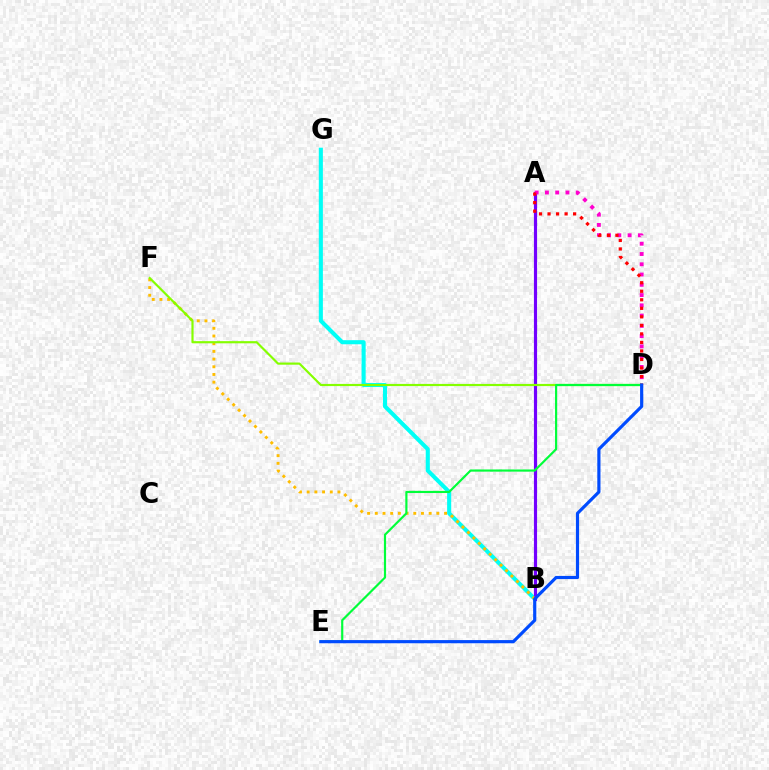{('B', 'G'): [{'color': '#00fff6', 'line_style': 'solid', 'thickness': 2.94}], ('A', 'B'): [{'color': '#7200ff', 'line_style': 'solid', 'thickness': 2.27}], ('B', 'F'): [{'color': '#ffbd00', 'line_style': 'dotted', 'thickness': 2.09}], ('D', 'F'): [{'color': '#84ff00', 'line_style': 'solid', 'thickness': 1.56}], ('A', 'D'): [{'color': '#ff00cf', 'line_style': 'dotted', 'thickness': 2.79}, {'color': '#ff0000', 'line_style': 'dotted', 'thickness': 2.32}], ('D', 'E'): [{'color': '#00ff39', 'line_style': 'solid', 'thickness': 1.57}, {'color': '#004bff', 'line_style': 'solid', 'thickness': 2.28}]}